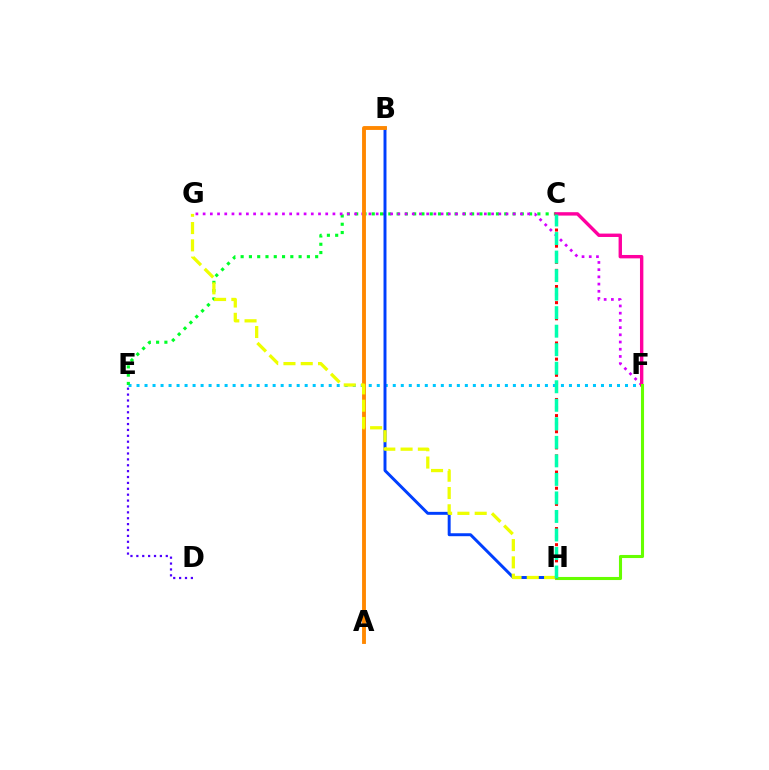{('E', 'F'): [{'color': '#00c7ff', 'line_style': 'dotted', 'thickness': 2.18}], ('C', 'E'): [{'color': '#00ff27', 'line_style': 'dotted', 'thickness': 2.25}], ('F', 'G'): [{'color': '#d600ff', 'line_style': 'dotted', 'thickness': 1.96}], ('B', 'H'): [{'color': '#003fff', 'line_style': 'solid', 'thickness': 2.12}], ('D', 'E'): [{'color': '#4f00ff', 'line_style': 'dotted', 'thickness': 1.6}], ('A', 'B'): [{'color': '#ff8800', 'line_style': 'solid', 'thickness': 2.78}], ('C', 'F'): [{'color': '#ff00a0', 'line_style': 'solid', 'thickness': 2.44}], ('F', 'H'): [{'color': '#66ff00', 'line_style': 'solid', 'thickness': 2.22}], ('G', 'H'): [{'color': '#eeff00', 'line_style': 'dashed', 'thickness': 2.35}], ('C', 'H'): [{'color': '#ff0000', 'line_style': 'dotted', 'thickness': 2.19}, {'color': '#00ffaf', 'line_style': 'dashed', 'thickness': 2.52}]}